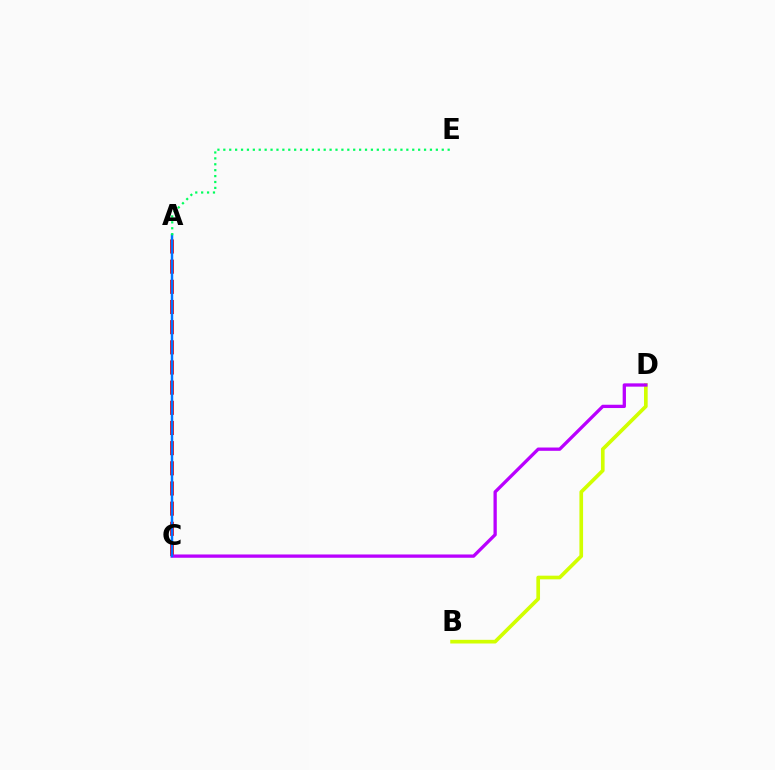{('B', 'D'): [{'color': '#d1ff00', 'line_style': 'solid', 'thickness': 2.64}], ('A', 'C'): [{'color': '#ff0000', 'line_style': 'dashed', 'thickness': 2.74}, {'color': '#0074ff', 'line_style': 'solid', 'thickness': 1.77}], ('C', 'D'): [{'color': '#b900ff', 'line_style': 'solid', 'thickness': 2.37}], ('A', 'E'): [{'color': '#00ff5c', 'line_style': 'dotted', 'thickness': 1.6}]}